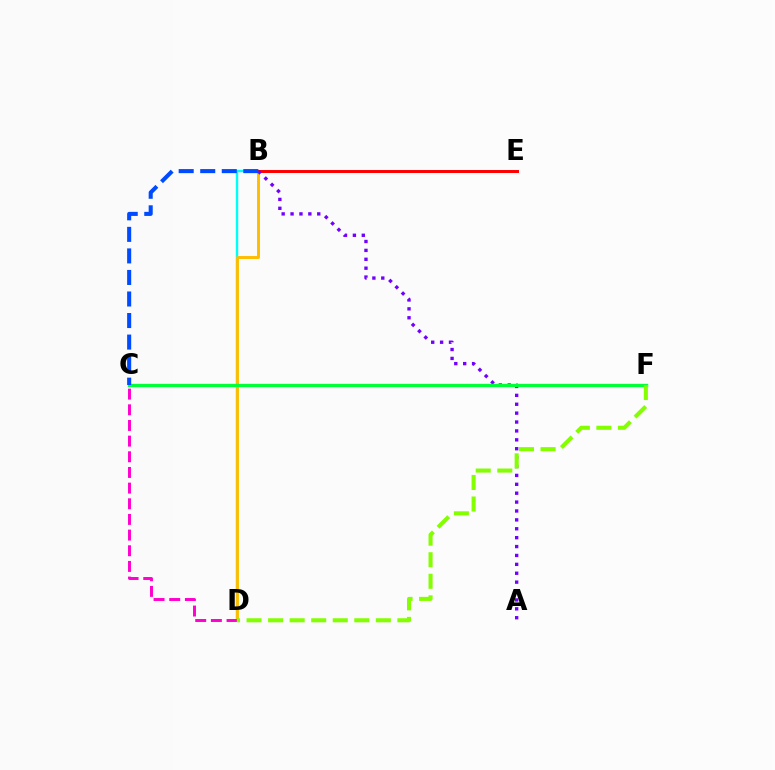{('B', 'D'): [{'color': '#00fff6', 'line_style': 'solid', 'thickness': 1.74}, {'color': '#ffbd00', 'line_style': 'solid', 'thickness': 2.1}], ('B', 'E'): [{'color': '#ff0000', 'line_style': 'solid', 'thickness': 2.13}], ('C', 'D'): [{'color': '#ff00cf', 'line_style': 'dashed', 'thickness': 2.13}], ('A', 'B'): [{'color': '#7200ff', 'line_style': 'dotted', 'thickness': 2.42}], ('C', 'F'): [{'color': '#00ff39', 'line_style': 'solid', 'thickness': 2.41}], ('B', 'C'): [{'color': '#004bff', 'line_style': 'dashed', 'thickness': 2.93}], ('D', 'F'): [{'color': '#84ff00', 'line_style': 'dashed', 'thickness': 2.93}]}